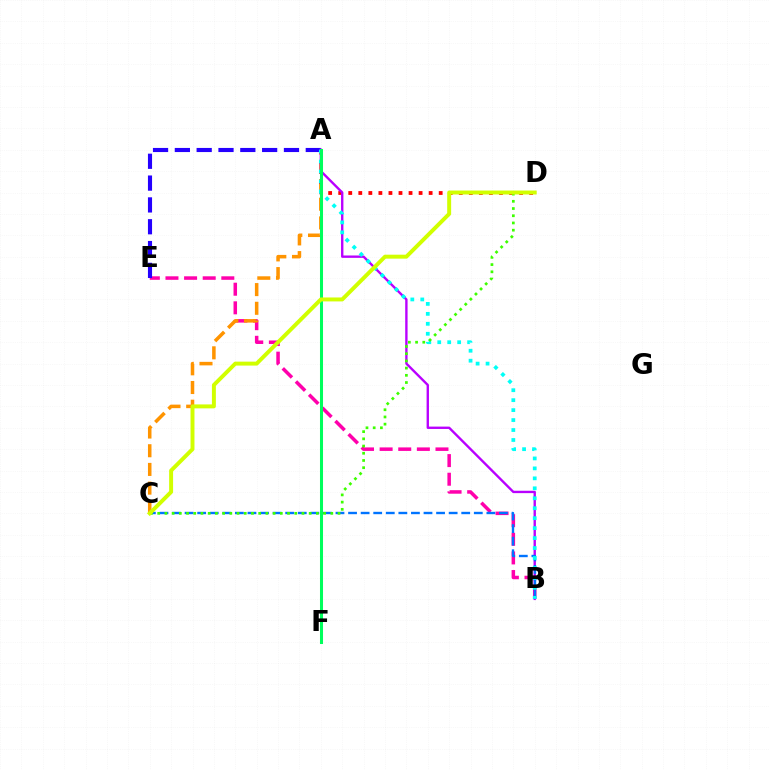{('B', 'E'): [{'color': '#ff00ac', 'line_style': 'dashed', 'thickness': 2.53}], ('A', 'C'): [{'color': '#ff9400', 'line_style': 'dashed', 'thickness': 2.54}], ('A', 'D'): [{'color': '#ff0000', 'line_style': 'dotted', 'thickness': 2.73}], ('A', 'E'): [{'color': '#2500ff', 'line_style': 'dashed', 'thickness': 2.96}], ('A', 'B'): [{'color': '#b900ff', 'line_style': 'solid', 'thickness': 1.71}, {'color': '#00fff6', 'line_style': 'dotted', 'thickness': 2.71}], ('B', 'C'): [{'color': '#0074ff', 'line_style': 'dashed', 'thickness': 1.71}], ('C', 'D'): [{'color': '#3dff00', 'line_style': 'dotted', 'thickness': 1.96}, {'color': '#d1ff00', 'line_style': 'solid', 'thickness': 2.84}], ('A', 'F'): [{'color': '#00ff5c', 'line_style': 'solid', 'thickness': 2.19}]}